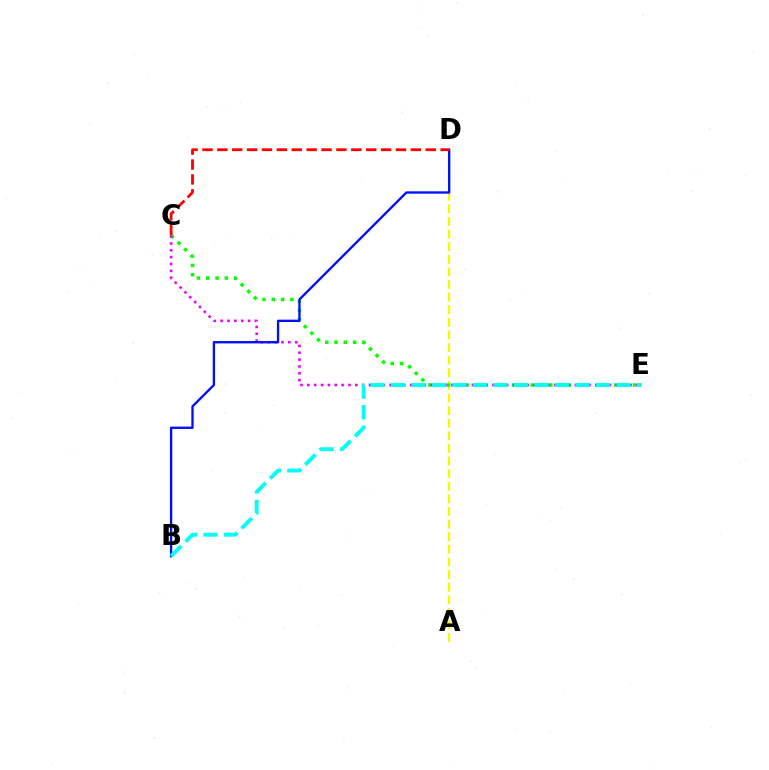{('A', 'D'): [{'color': '#fcf500', 'line_style': 'dashed', 'thickness': 1.71}], ('C', 'E'): [{'color': '#08ff00', 'line_style': 'dotted', 'thickness': 2.53}, {'color': '#ee00ff', 'line_style': 'dotted', 'thickness': 1.86}], ('B', 'D'): [{'color': '#0010ff', 'line_style': 'solid', 'thickness': 1.69}], ('B', 'E'): [{'color': '#00fff6', 'line_style': 'dashed', 'thickness': 2.79}], ('C', 'D'): [{'color': '#ff0000', 'line_style': 'dashed', 'thickness': 2.02}]}